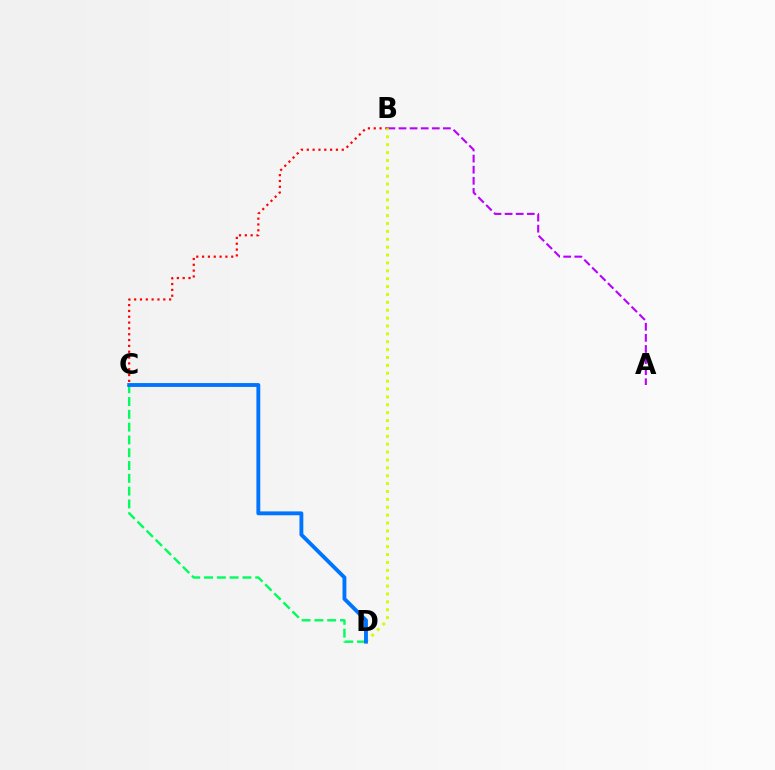{('B', 'C'): [{'color': '#ff0000', 'line_style': 'dotted', 'thickness': 1.58}], ('C', 'D'): [{'color': '#00ff5c', 'line_style': 'dashed', 'thickness': 1.74}, {'color': '#0074ff', 'line_style': 'solid', 'thickness': 2.79}], ('A', 'B'): [{'color': '#b900ff', 'line_style': 'dashed', 'thickness': 1.51}], ('B', 'D'): [{'color': '#d1ff00', 'line_style': 'dotted', 'thickness': 2.14}]}